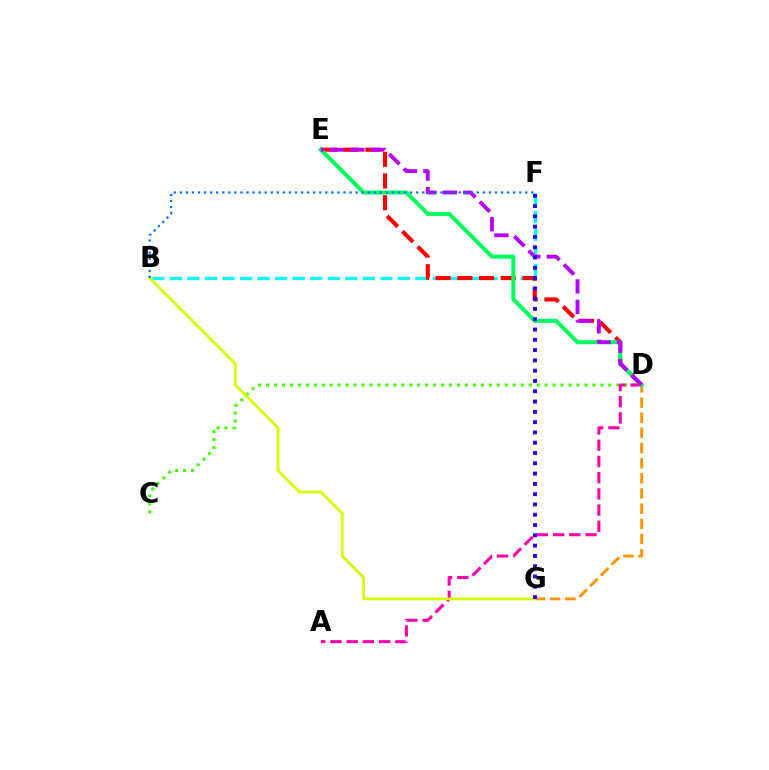{('B', 'F'): [{'color': '#00fff6', 'line_style': 'dashed', 'thickness': 2.38}, {'color': '#0074ff', 'line_style': 'dotted', 'thickness': 1.65}], ('D', 'E'): [{'color': '#ff0000', 'line_style': 'dashed', 'thickness': 2.95}, {'color': '#00ff5c', 'line_style': 'solid', 'thickness': 2.88}, {'color': '#b900ff', 'line_style': 'dashed', 'thickness': 2.78}], ('C', 'D'): [{'color': '#3dff00', 'line_style': 'dotted', 'thickness': 2.16}], ('A', 'D'): [{'color': '#ff00ac', 'line_style': 'dashed', 'thickness': 2.2}], ('D', 'G'): [{'color': '#ff9400', 'line_style': 'dashed', 'thickness': 2.06}], ('B', 'G'): [{'color': '#d1ff00', 'line_style': 'solid', 'thickness': 1.98}], ('F', 'G'): [{'color': '#2500ff', 'line_style': 'dotted', 'thickness': 2.8}]}